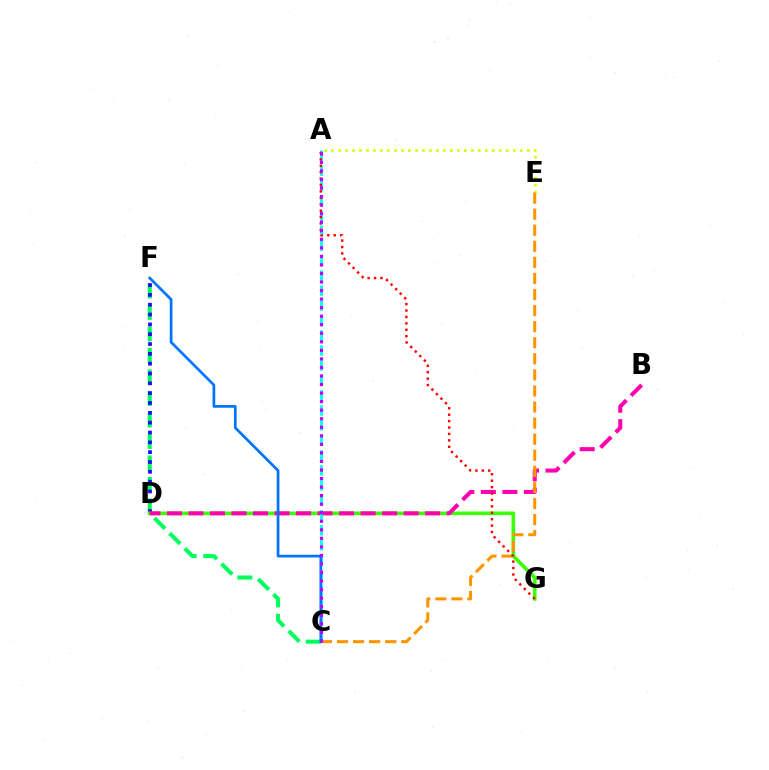{('A', 'E'): [{'color': '#d1ff00', 'line_style': 'dotted', 'thickness': 1.9}], ('C', 'F'): [{'color': '#00ff5c', 'line_style': 'dashed', 'thickness': 2.92}, {'color': '#0074ff', 'line_style': 'solid', 'thickness': 1.95}], ('D', 'F'): [{'color': '#2500ff', 'line_style': 'dotted', 'thickness': 2.67}], ('D', 'G'): [{'color': '#3dff00', 'line_style': 'solid', 'thickness': 2.61}], ('B', 'D'): [{'color': '#ff00ac', 'line_style': 'dashed', 'thickness': 2.92}], ('C', 'E'): [{'color': '#ff9400', 'line_style': 'dashed', 'thickness': 2.18}], ('A', 'C'): [{'color': '#00fff6', 'line_style': 'dashed', 'thickness': 2.04}, {'color': '#b900ff', 'line_style': 'dotted', 'thickness': 2.32}], ('A', 'G'): [{'color': '#ff0000', 'line_style': 'dotted', 'thickness': 1.74}]}